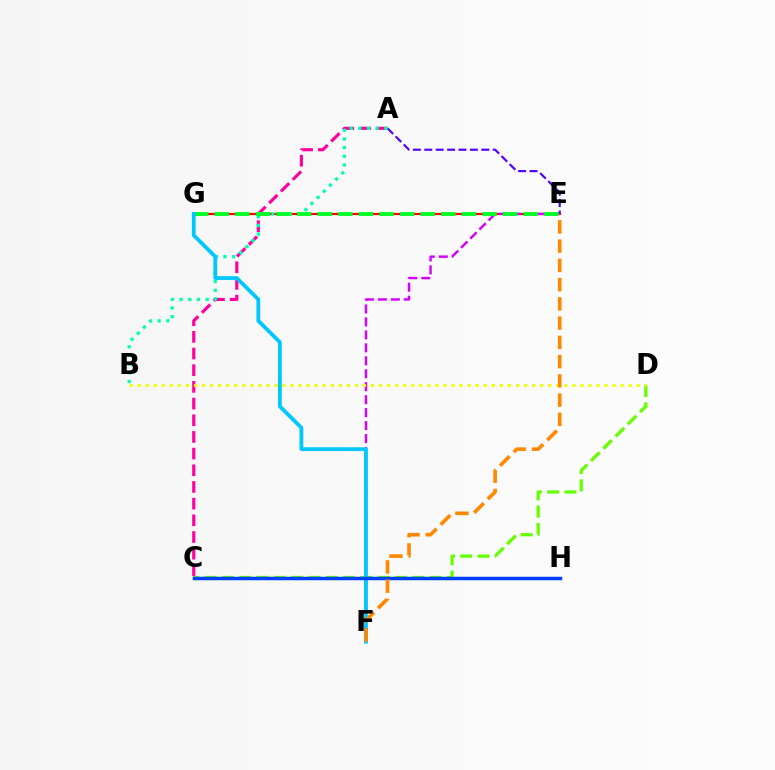{('A', 'C'): [{'color': '#ff00a0', 'line_style': 'dashed', 'thickness': 2.27}], ('E', 'G'): [{'color': '#ff0000', 'line_style': 'solid', 'thickness': 1.59}, {'color': '#00ff27', 'line_style': 'dashed', 'thickness': 2.8}], ('E', 'F'): [{'color': '#d600ff', 'line_style': 'dashed', 'thickness': 1.76}, {'color': '#ff8800', 'line_style': 'dashed', 'thickness': 2.61}], ('A', 'E'): [{'color': '#4f00ff', 'line_style': 'dashed', 'thickness': 1.55}], ('C', 'D'): [{'color': '#66ff00', 'line_style': 'dashed', 'thickness': 2.35}], ('A', 'B'): [{'color': '#00ffaf', 'line_style': 'dotted', 'thickness': 2.36}], ('F', 'G'): [{'color': '#00c7ff', 'line_style': 'solid', 'thickness': 2.73}], ('C', 'H'): [{'color': '#003fff', 'line_style': 'solid', 'thickness': 2.5}], ('B', 'D'): [{'color': '#eeff00', 'line_style': 'dotted', 'thickness': 2.19}]}